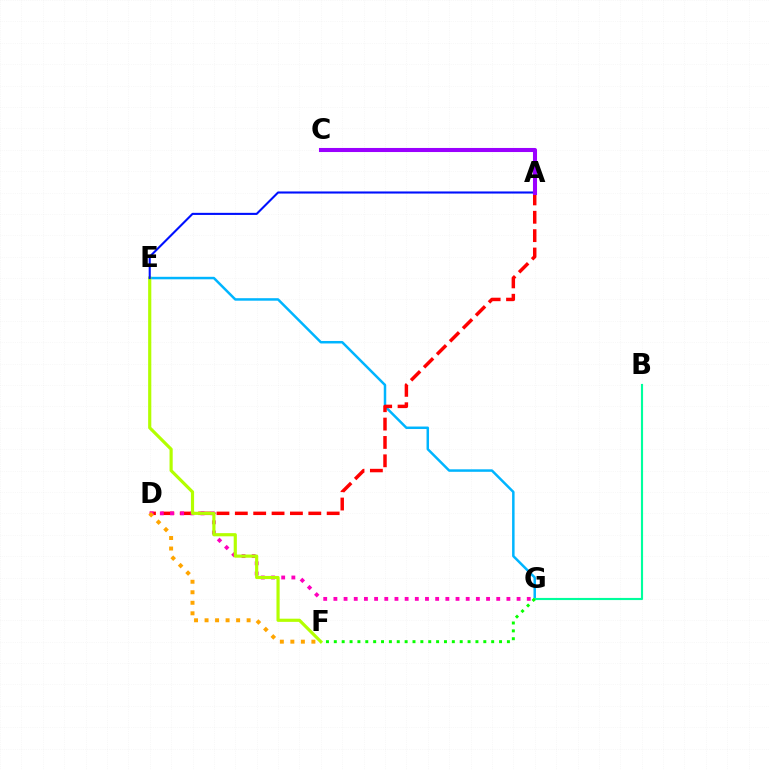{('E', 'G'): [{'color': '#00b5ff', 'line_style': 'solid', 'thickness': 1.8}], ('B', 'G'): [{'color': '#00ff9d', 'line_style': 'solid', 'thickness': 1.54}], ('A', 'D'): [{'color': '#ff0000', 'line_style': 'dashed', 'thickness': 2.5}], ('D', 'G'): [{'color': '#ff00bd', 'line_style': 'dotted', 'thickness': 2.77}], ('E', 'F'): [{'color': '#b3ff00', 'line_style': 'solid', 'thickness': 2.28}], ('D', 'F'): [{'color': '#ffa500', 'line_style': 'dotted', 'thickness': 2.86}], ('F', 'G'): [{'color': '#08ff00', 'line_style': 'dotted', 'thickness': 2.14}], ('A', 'E'): [{'color': '#0010ff', 'line_style': 'solid', 'thickness': 1.51}], ('A', 'C'): [{'color': '#9b00ff', 'line_style': 'solid', 'thickness': 2.93}]}